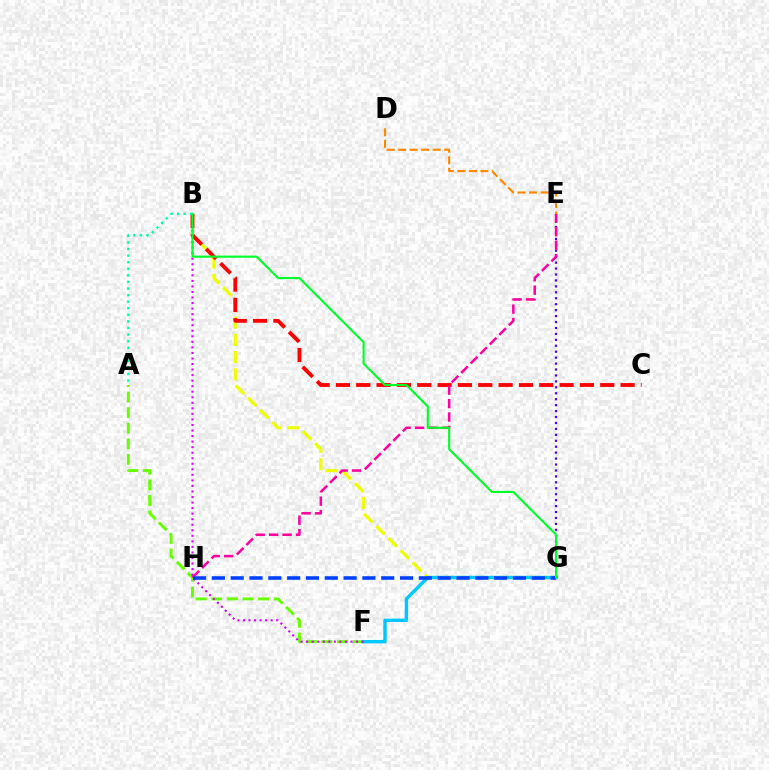{('D', 'E'): [{'color': '#ff8800', 'line_style': 'dashed', 'thickness': 1.56}], ('B', 'G'): [{'color': '#eeff00', 'line_style': 'dashed', 'thickness': 2.34}, {'color': '#00ff27', 'line_style': 'solid', 'thickness': 1.53}], ('A', 'F'): [{'color': '#66ff00', 'line_style': 'dashed', 'thickness': 2.12}], ('B', 'C'): [{'color': '#ff0000', 'line_style': 'dashed', 'thickness': 2.76}], ('E', 'G'): [{'color': '#4f00ff', 'line_style': 'dotted', 'thickness': 1.61}], ('F', 'G'): [{'color': '#00c7ff', 'line_style': 'solid', 'thickness': 2.45}], ('B', 'F'): [{'color': '#d600ff', 'line_style': 'dotted', 'thickness': 1.51}], ('A', 'B'): [{'color': '#00ffaf', 'line_style': 'dotted', 'thickness': 1.79}], ('E', 'H'): [{'color': '#ff00a0', 'line_style': 'dashed', 'thickness': 1.83}], ('G', 'H'): [{'color': '#003fff', 'line_style': 'dashed', 'thickness': 2.56}]}